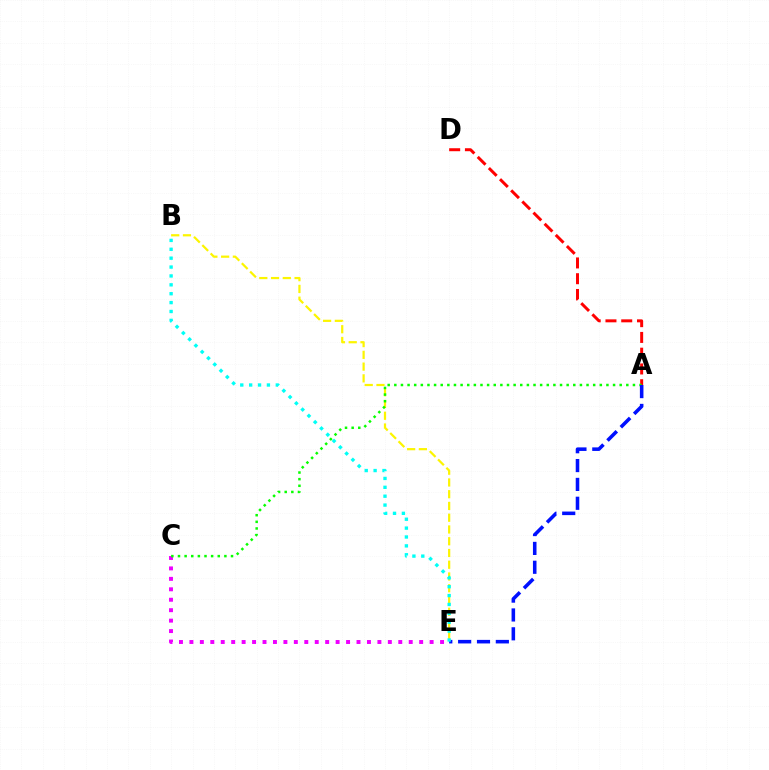{('C', 'E'): [{'color': '#ee00ff', 'line_style': 'dotted', 'thickness': 2.84}], ('A', 'D'): [{'color': '#ff0000', 'line_style': 'dashed', 'thickness': 2.14}], ('B', 'E'): [{'color': '#fcf500', 'line_style': 'dashed', 'thickness': 1.6}, {'color': '#00fff6', 'line_style': 'dotted', 'thickness': 2.41}], ('A', 'C'): [{'color': '#08ff00', 'line_style': 'dotted', 'thickness': 1.8}], ('A', 'E'): [{'color': '#0010ff', 'line_style': 'dashed', 'thickness': 2.56}]}